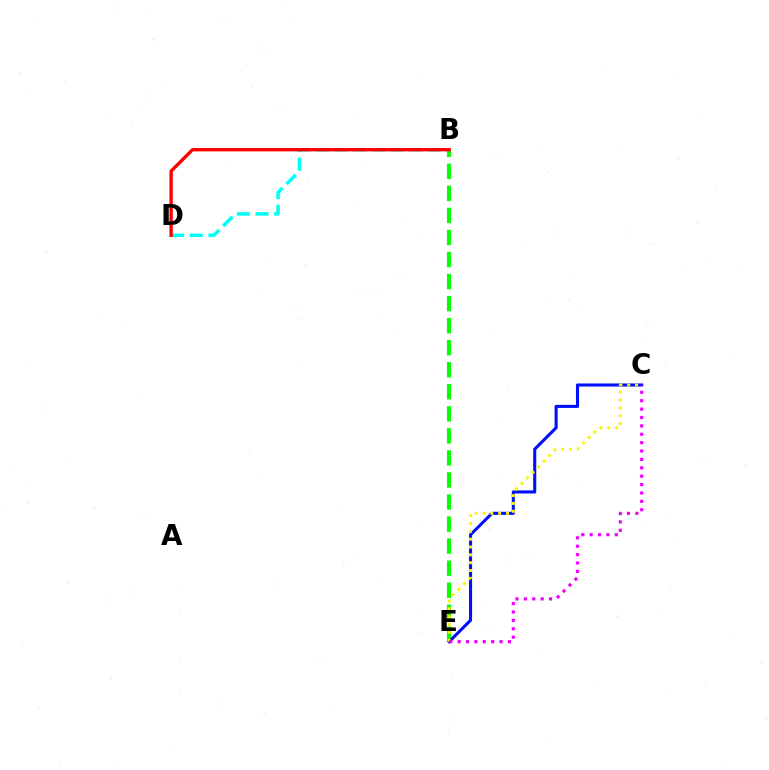{('B', 'E'): [{'color': '#08ff00', 'line_style': 'dashed', 'thickness': 2.99}], ('B', 'D'): [{'color': '#00fff6', 'line_style': 'dashed', 'thickness': 2.53}, {'color': '#ff0000', 'line_style': 'solid', 'thickness': 2.41}], ('C', 'E'): [{'color': '#0010ff', 'line_style': 'solid', 'thickness': 2.22}, {'color': '#fcf500', 'line_style': 'dotted', 'thickness': 2.13}, {'color': '#ee00ff', 'line_style': 'dotted', 'thickness': 2.28}]}